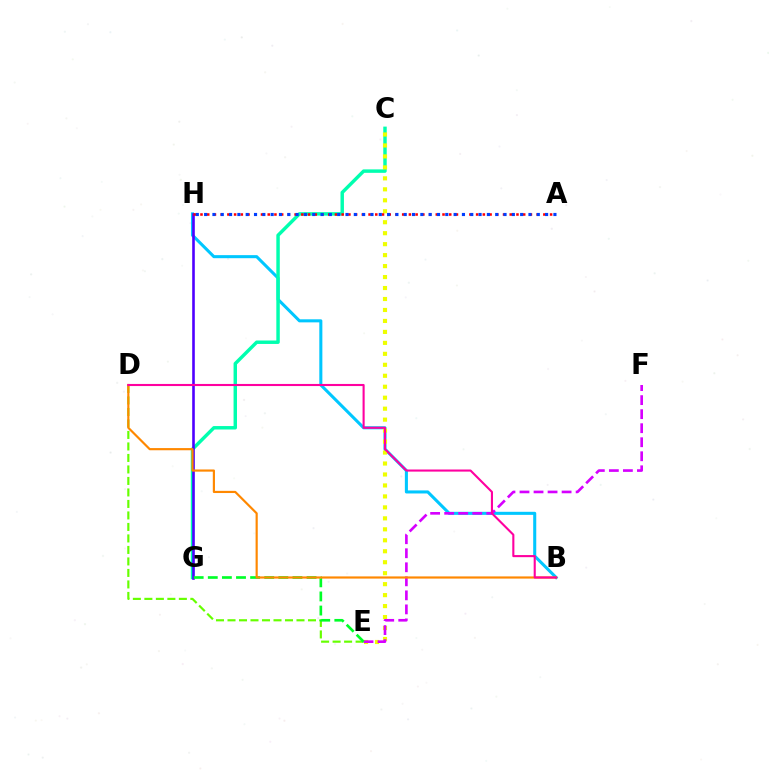{('B', 'H'): [{'color': '#00c7ff', 'line_style': 'solid', 'thickness': 2.2}], ('C', 'G'): [{'color': '#00ffaf', 'line_style': 'solid', 'thickness': 2.48}], ('G', 'H'): [{'color': '#4f00ff', 'line_style': 'solid', 'thickness': 1.88}], ('D', 'E'): [{'color': '#66ff00', 'line_style': 'dashed', 'thickness': 1.56}], ('C', 'E'): [{'color': '#eeff00', 'line_style': 'dotted', 'thickness': 2.98}], ('E', 'F'): [{'color': '#d600ff', 'line_style': 'dashed', 'thickness': 1.91}], ('E', 'G'): [{'color': '#00ff27', 'line_style': 'dashed', 'thickness': 1.92}], ('A', 'H'): [{'color': '#ff0000', 'line_style': 'dotted', 'thickness': 1.83}, {'color': '#003fff', 'line_style': 'dotted', 'thickness': 2.26}], ('B', 'D'): [{'color': '#ff8800', 'line_style': 'solid', 'thickness': 1.57}, {'color': '#ff00a0', 'line_style': 'solid', 'thickness': 1.51}]}